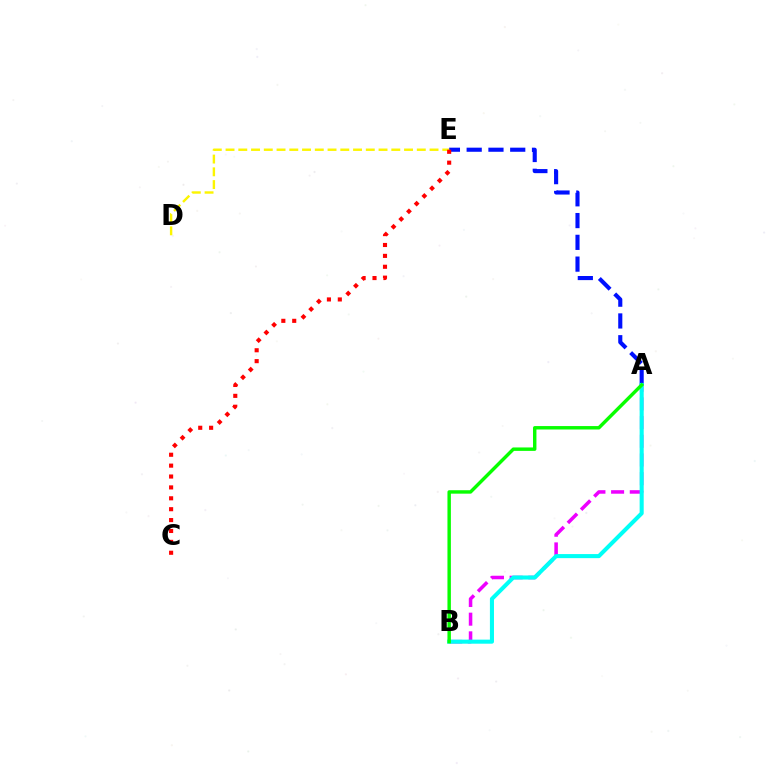{('A', 'E'): [{'color': '#0010ff', 'line_style': 'dashed', 'thickness': 2.96}], ('A', 'B'): [{'color': '#ee00ff', 'line_style': 'dashed', 'thickness': 2.54}, {'color': '#00fff6', 'line_style': 'solid', 'thickness': 2.93}, {'color': '#08ff00', 'line_style': 'solid', 'thickness': 2.47}], ('D', 'E'): [{'color': '#fcf500', 'line_style': 'dashed', 'thickness': 1.73}], ('C', 'E'): [{'color': '#ff0000', 'line_style': 'dotted', 'thickness': 2.96}]}